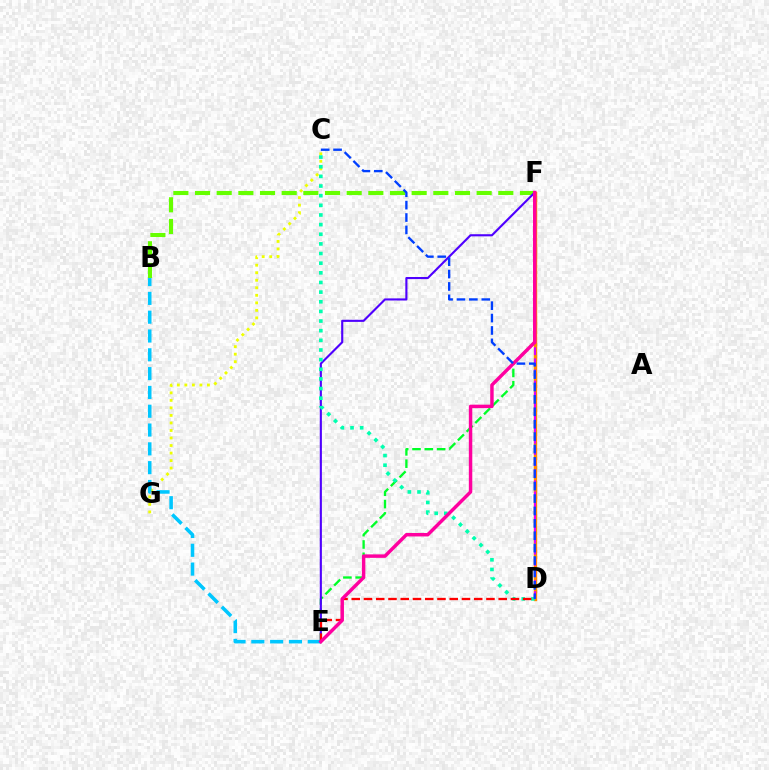{('C', 'G'): [{'color': '#eeff00', 'line_style': 'dotted', 'thickness': 2.04}], ('D', 'F'): [{'color': '#ff8800', 'line_style': 'solid', 'thickness': 2.46}, {'color': '#d600ff', 'line_style': 'dashed', 'thickness': 1.51}], ('E', 'F'): [{'color': '#00ff27', 'line_style': 'dashed', 'thickness': 1.67}, {'color': '#4f00ff', 'line_style': 'solid', 'thickness': 1.53}, {'color': '#ff00a0', 'line_style': 'solid', 'thickness': 2.49}], ('B', 'F'): [{'color': '#66ff00', 'line_style': 'dashed', 'thickness': 2.94}], ('B', 'E'): [{'color': '#00c7ff', 'line_style': 'dashed', 'thickness': 2.56}], ('C', 'D'): [{'color': '#00ffaf', 'line_style': 'dotted', 'thickness': 2.62}, {'color': '#003fff', 'line_style': 'dashed', 'thickness': 1.68}], ('D', 'E'): [{'color': '#ff0000', 'line_style': 'dashed', 'thickness': 1.66}]}